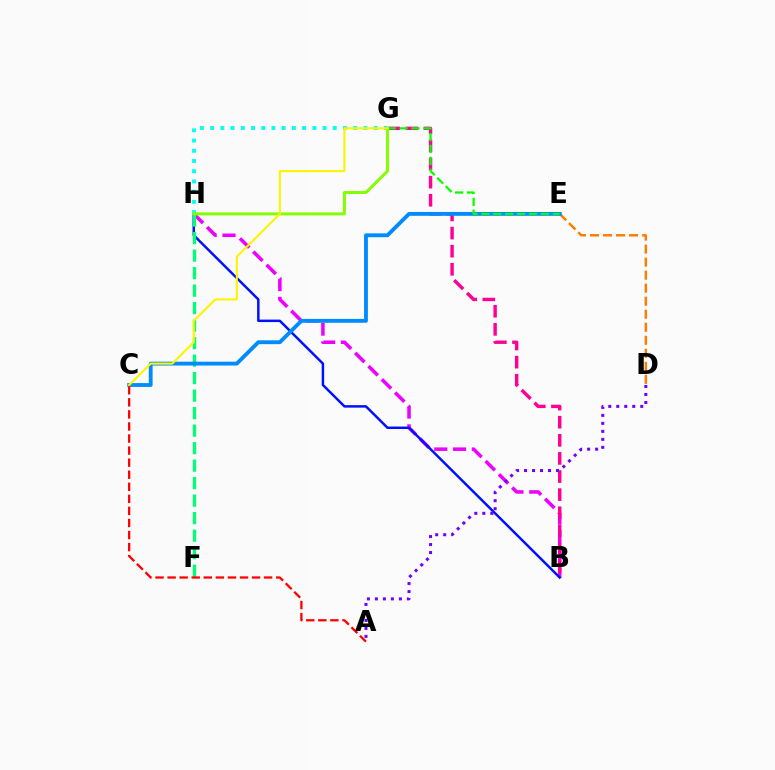{('B', 'H'): [{'color': '#ee00ff', 'line_style': 'dashed', 'thickness': 2.55}, {'color': '#0010ff', 'line_style': 'solid', 'thickness': 1.78}], ('B', 'G'): [{'color': '#ff0094', 'line_style': 'dashed', 'thickness': 2.46}], ('A', 'D'): [{'color': '#7200ff', 'line_style': 'dotted', 'thickness': 2.17}], ('G', 'H'): [{'color': '#00fff6', 'line_style': 'dotted', 'thickness': 2.78}, {'color': '#84ff00', 'line_style': 'solid', 'thickness': 2.16}], ('D', 'E'): [{'color': '#ff7c00', 'line_style': 'dashed', 'thickness': 1.77}], ('F', 'H'): [{'color': '#00ff74', 'line_style': 'dashed', 'thickness': 2.38}], ('C', 'E'): [{'color': '#008cff', 'line_style': 'solid', 'thickness': 2.77}], ('E', 'G'): [{'color': '#08ff00', 'line_style': 'dashed', 'thickness': 1.62}], ('A', 'C'): [{'color': '#ff0000', 'line_style': 'dashed', 'thickness': 1.64}], ('C', 'G'): [{'color': '#fcf500', 'line_style': 'solid', 'thickness': 1.52}]}